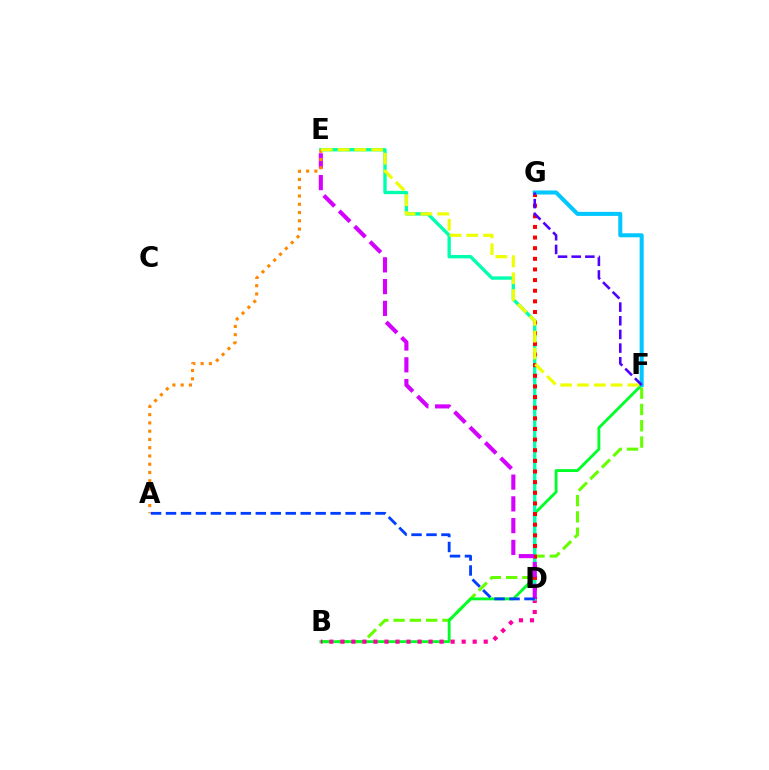{('B', 'F'): [{'color': '#66ff00', 'line_style': 'dashed', 'thickness': 2.21}, {'color': '#00ff27', 'line_style': 'solid', 'thickness': 2.05}], ('B', 'D'): [{'color': '#ff00a0', 'line_style': 'dotted', 'thickness': 3.0}], ('D', 'E'): [{'color': '#00ffaf', 'line_style': 'solid', 'thickness': 2.41}, {'color': '#d600ff', 'line_style': 'dashed', 'thickness': 2.96}], ('D', 'G'): [{'color': '#ff0000', 'line_style': 'dotted', 'thickness': 2.89}], ('A', 'E'): [{'color': '#ff8800', 'line_style': 'dotted', 'thickness': 2.25}], ('F', 'G'): [{'color': '#00c7ff', 'line_style': 'solid', 'thickness': 2.91}, {'color': '#4f00ff', 'line_style': 'dashed', 'thickness': 1.86}], ('E', 'F'): [{'color': '#eeff00', 'line_style': 'dashed', 'thickness': 2.28}], ('A', 'D'): [{'color': '#003fff', 'line_style': 'dashed', 'thickness': 2.03}]}